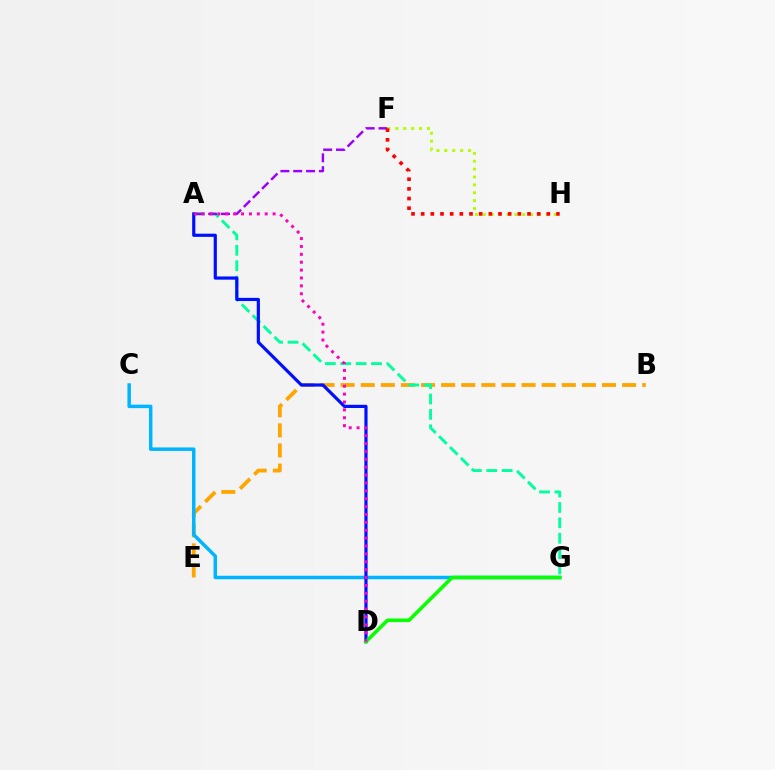{('B', 'E'): [{'color': '#ffa500', 'line_style': 'dashed', 'thickness': 2.73}], ('A', 'G'): [{'color': '#00ff9d', 'line_style': 'dashed', 'thickness': 2.09}], ('A', 'F'): [{'color': '#9b00ff', 'line_style': 'dashed', 'thickness': 1.74}], ('C', 'G'): [{'color': '#00b5ff', 'line_style': 'solid', 'thickness': 2.51}], ('F', 'H'): [{'color': '#b3ff00', 'line_style': 'dotted', 'thickness': 2.14}, {'color': '#ff0000', 'line_style': 'dotted', 'thickness': 2.63}], ('A', 'D'): [{'color': '#0010ff', 'line_style': 'solid', 'thickness': 2.3}, {'color': '#ff00bd', 'line_style': 'dotted', 'thickness': 2.14}], ('D', 'G'): [{'color': '#08ff00', 'line_style': 'solid', 'thickness': 2.57}]}